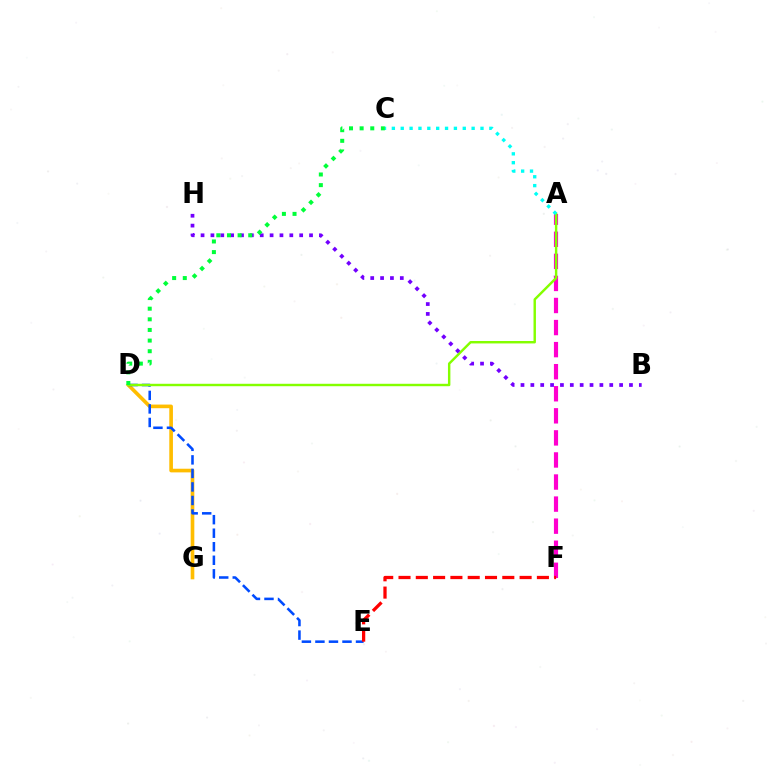{('A', 'F'): [{'color': '#ff00cf', 'line_style': 'dashed', 'thickness': 3.0}], ('D', 'G'): [{'color': '#ffbd00', 'line_style': 'solid', 'thickness': 2.63}], ('D', 'E'): [{'color': '#004bff', 'line_style': 'dashed', 'thickness': 1.84}], ('A', 'D'): [{'color': '#84ff00', 'line_style': 'solid', 'thickness': 1.75}], ('B', 'H'): [{'color': '#7200ff', 'line_style': 'dotted', 'thickness': 2.68}], ('A', 'C'): [{'color': '#00fff6', 'line_style': 'dotted', 'thickness': 2.41}], ('E', 'F'): [{'color': '#ff0000', 'line_style': 'dashed', 'thickness': 2.35}], ('C', 'D'): [{'color': '#00ff39', 'line_style': 'dotted', 'thickness': 2.89}]}